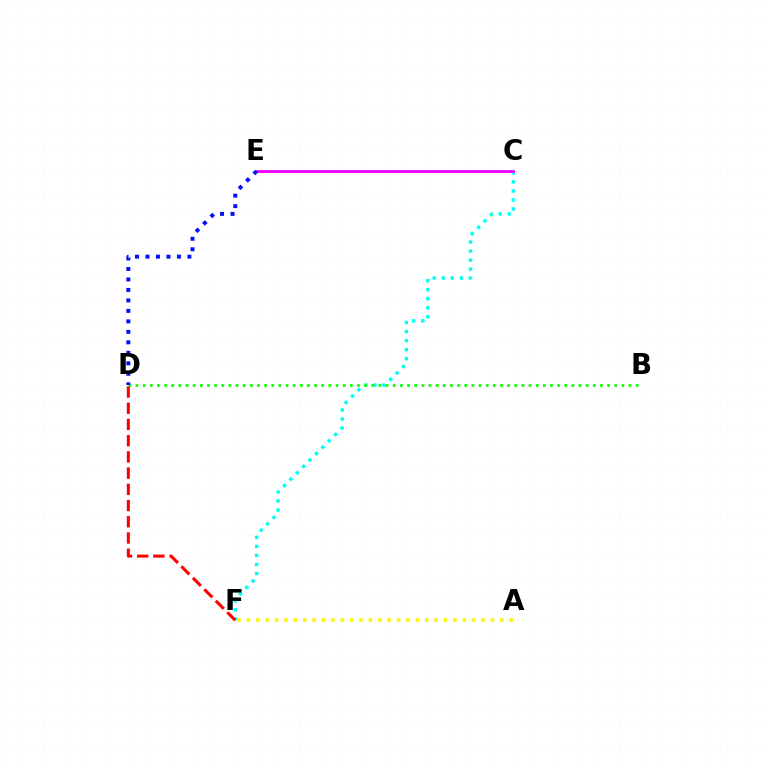{('A', 'F'): [{'color': '#fcf500', 'line_style': 'dotted', 'thickness': 2.55}], ('C', 'F'): [{'color': '#00fff6', 'line_style': 'dotted', 'thickness': 2.46}], ('B', 'D'): [{'color': '#08ff00', 'line_style': 'dotted', 'thickness': 1.94}], ('C', 'E'): [{'color': '#ee00ff', 'line_style': 'solid', 'thickness': 2.03}], ('D', 'E'): [{'color': '#0010ff', 'line_style': 'dotted', 'thickness': 2.85}], ('D', 'F'): [{'color': '#ff0000', 'line_style': 'dashed', 'thickness': 2.2}]}